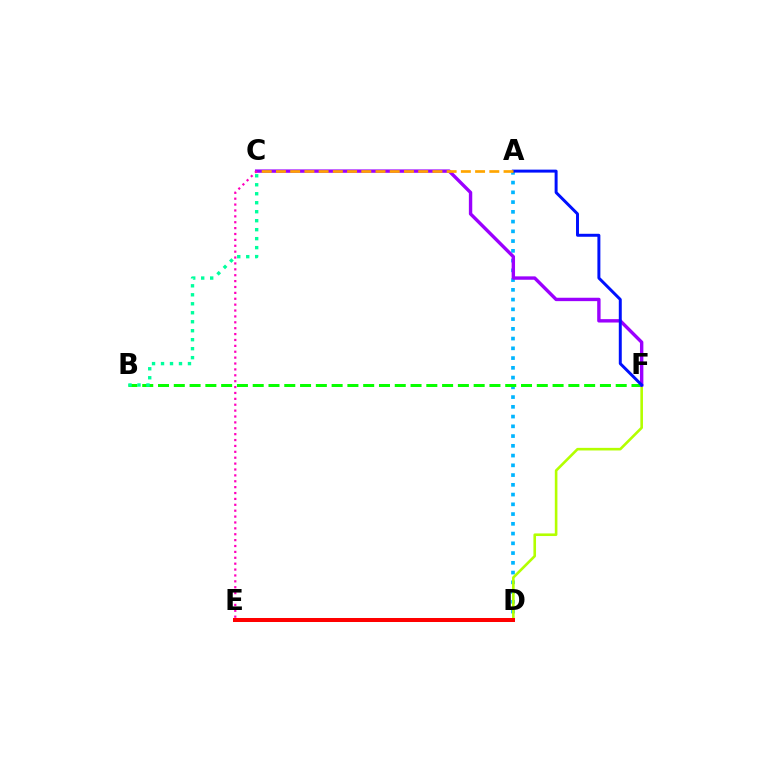{('A', 'D'): [{'color': '#00b5ff', 'line_style': 'dotted', 'thickness': 2.65}], ('D', 'F'): [{'color': '#b3ff00', 'line_style': 'solid', 'thickness': 1.88}], ('B', 'F'): [{'color': '#08ff00', 'line_style': 'dashed', 'thickness': 2.14}], ('B', 'C'): [{'color': '#00ff9d', 'line_style': 'dotted', 'thickness': 2.44}], ('C', 'F'): [{'color': '#9b00ff', 'line_style': 'solid', 'thickness': 2.44}], ('C', 'E'): [{'color': '#ff00bd', 'line_style': 'dotted', 'thickness': 1.6}], ('D', 'E'): [{'color': '#ff0000', 'line_style': 'solid', 'thickness': 2.88}], ('A', 'F'): [{'color': '#0010ff', 'line_style': 'solid', 'thickness': 2.14}], ('A', 'C'): [{'color': '#ffa500', 'line_style': 'dashed', 'thickness': 1.93}]}